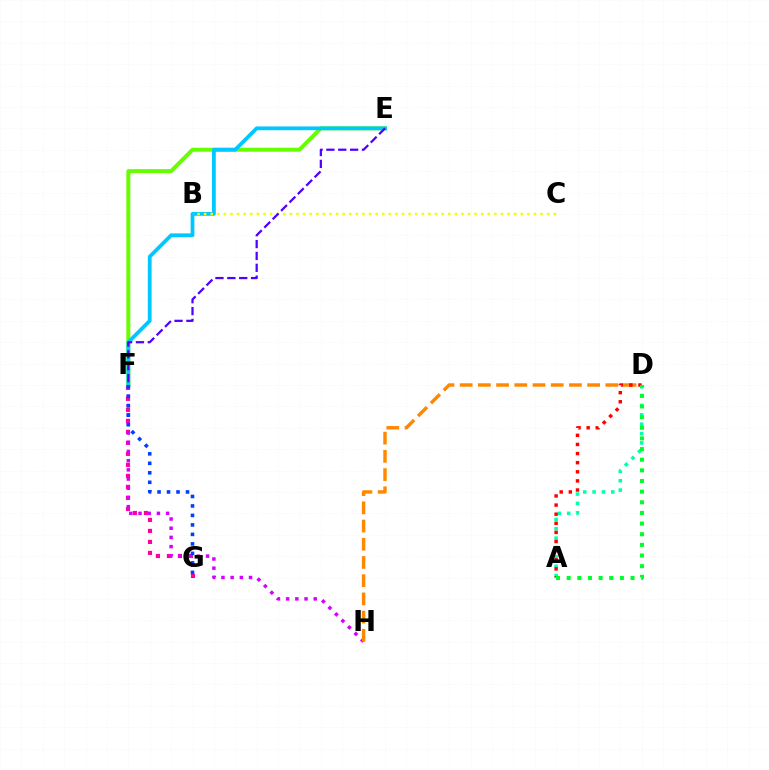{('F', 'G'): [{'color': '#ff00a0', 'line_style': 'dotted', 'thickness': 2.99}, {'color': '#003fff', 'line_style': 'dotted', 'thickness': 2.58}], ('E', 'F'): [{'color': '#66ff00', 'line_style': 'solid', 'thickness': 2.87}, {'color': '#00c7ff', 'line_style': 'solid', 'thickness': 2.72}, {'color': '#4f00ff', 'line_style': 'dashed', 'thickness': 1.61}], ('A', 'D'): [{'color': '#00ffaf', 'line_style': 'dotted', 'thickness': 2.54}, {'color': '#ff0000', 'line_style': 'dotted', 'thickness': 2.48}, {'color': '#00ff27', 'line_style': 'dotted', 'thickness': 2.89}], ('F', 'H'): [{'color': '#d600ff', 'line_style': 'dotted', 'thickness': 2.5}], ('D', 'H'): [{'color': '#ff8800', 'line_style': 'dashed', 'thickness': 2.47}], ('B', 'C'): [{'color': '#eeff00', 'line_style': 'dotted', 'thickness': 1.79}]}